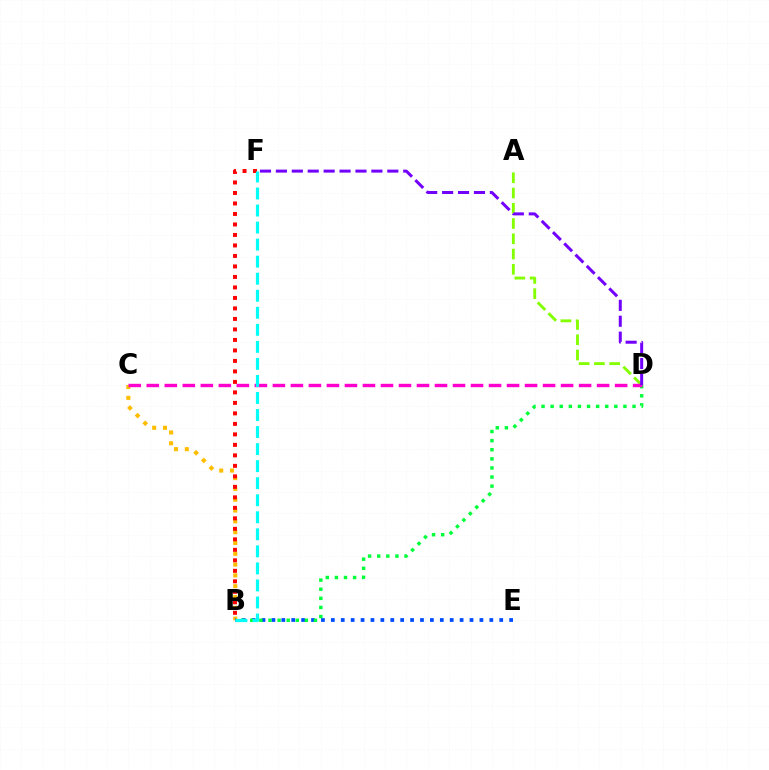{('B', 'C'): [{'color': '#ffbd00', 'line_style': 'dotted', 'thickness': 2.94}], ('B', 'F'): [{'color': '#ff0000', 'line_style': 'dotted', 'thickness': 2.85}, {'color': '#00fff6', 'line_style': 'dashed', 'thickness': 2.31}], ('B', 'E'): [{'color': '#004bff', 'line_style': 'dotted', 'thickness': 2.69}], ('B', 'D'): [{'color': '#00ff39', 'line_style': 'dotted', 'thickness': 2.47}], ('A', 'D'): [{'color': '#84ff00', 'line_style': 'dashed', 'thickness': 2.07}], ('C', 'D'): [{'color': '#ff00cf', 'line_style': 'dashed', 'thickness': 2.45}], ('D', 'F'): [{'color': '#7200ff', 'line_style': 'dashed', 'thickness': 2.16}]}